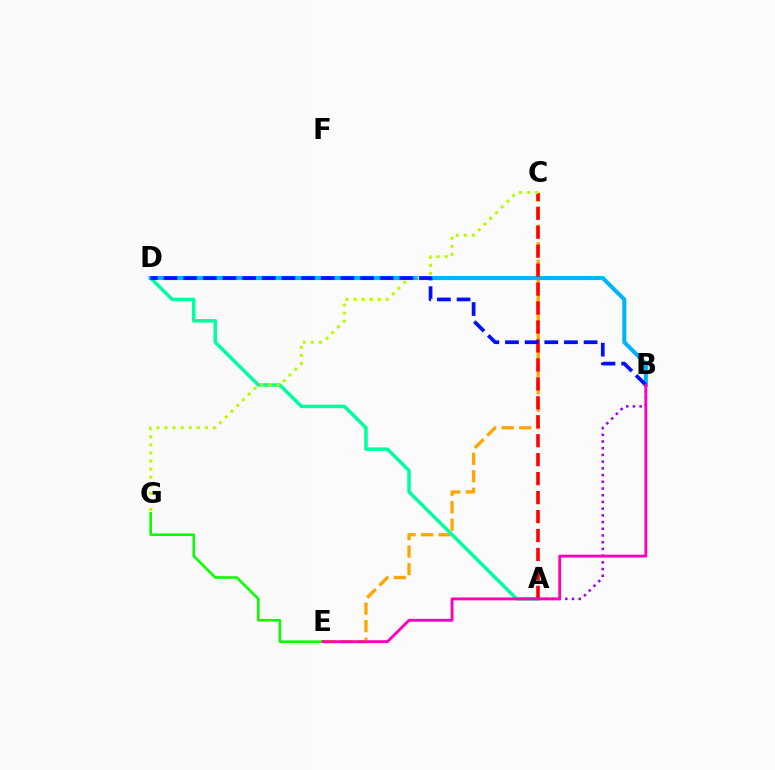{('A', 'B'): [{'color': '#9b00ff', 'line_style': 'dotted', 'thickness': 1.82}], ('C', 'E'): [{'color': '#ffa500', 'line_style': 'dashed', 'thickness': 2.38}], ('A', 'D'): [{'color': '#00ff9d', 'line_style': 'solid', 'thickness': 2.52}], ('B', 'D'): [{'color': '#00b5ff', 'line_style': 'solid', 'thickness': 2.93}, {'color': '#0010ff', 'line_style': 'dashed', 'thickness': 2.67}], ('A', 'C'): [{'color': '#ff0000', 'line_style': 'dashed', 'thickness': 2.58}], ('C', 'G'): [{'color': '#b3ff00', 'line_style': 'dotted', 'thickness': 2.2}], ('E', 'G'): [{'color': '#08ff00', 'line_style': 'solid', 'thickness': 1.86}], ('B', 'E'): [{'color': '#ff00bd', 'line_style': 'solid', 'thickness': 2.06}]}